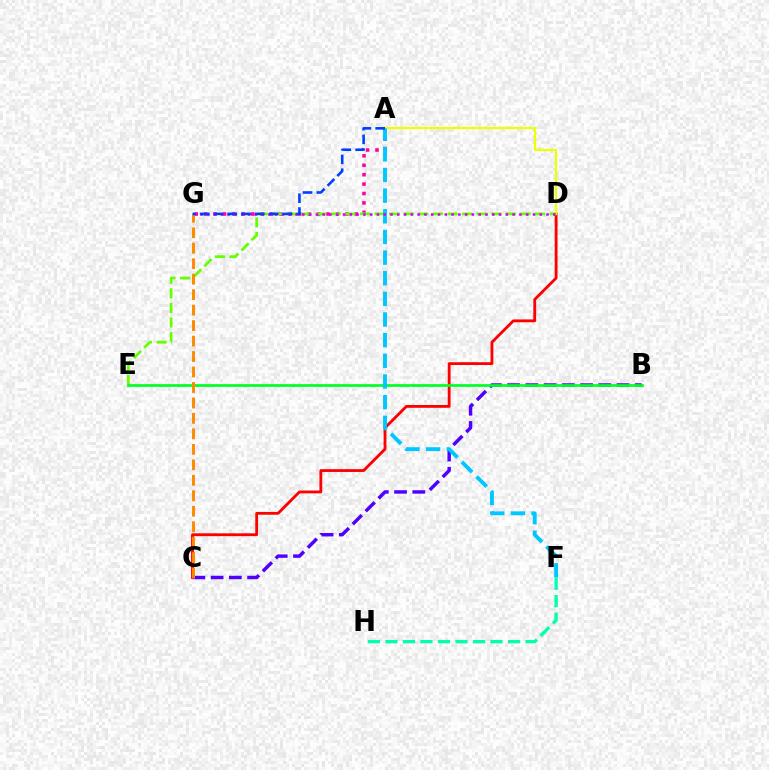{('A', 'G'): [{'color': '#ff00a0', 'line_style': 'dotted', 'thickness': 2.56}, {'color': '#003fff', 'line_style': 'dashed', 'thickness': 1.88}], ('C', 'D'): [{'color': '#ff0000', 'line_style': 'solid', 'thickness': 2.03}], ('F', 'H'): [{'color': '#00ffaf', 'line_style': 'dashed', 'thickness': 2.38}], ('A', 'D'): [{'color': '#eeff00', 'line_style': 'solid', 'thickness': 1.58}], ('B', 'C'): [{'color': '#4f00ff', 'line_style': 'dashed', 'thickness': 2.48}], ('D', 'E'): [{'color': '#66ff00', 'line_style': 'dashed', 'thickness': 1.98}], ('B', 'E'): [{'color': '#00ff27', 'line_style': 'solid', 'thickness': 1.95}], ('A', 'F'): [{'color': '#00c7ff', 'line_style': 'dashed', 'thickness': 2.81}], ('D', 'G'): [{'color': '#d600ff', 'line_style': 'dotted', 'thickness': 1.84}], ('C', 'G'): [{'color': '#ff8800', 'line_style': 'dashed', 'thickness': 2.1}]}